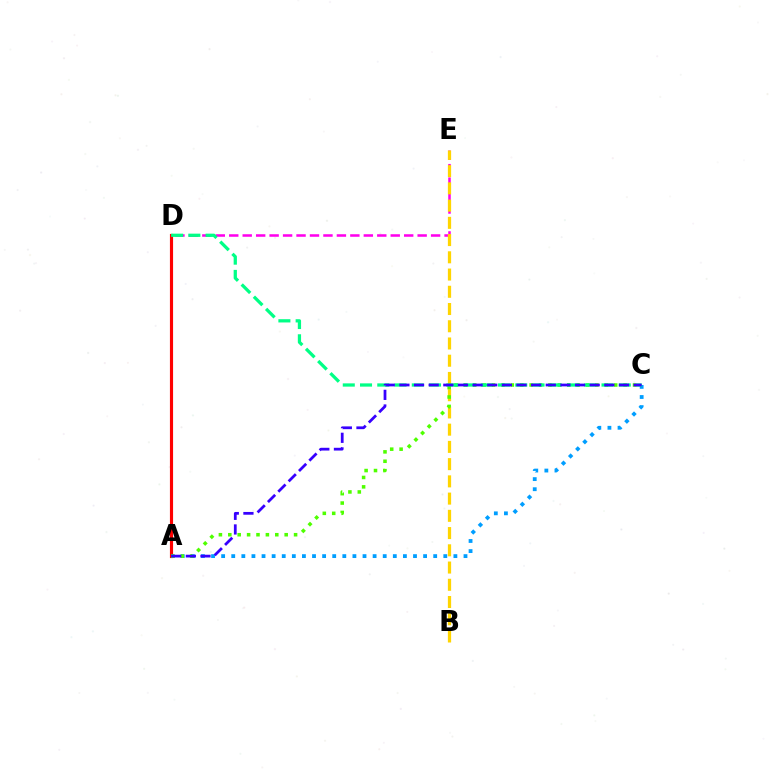{('A', 'D'): [{'color': '#ff0000', 'line_style': 'solid', 'thickness': 2.26}], ('D', 'E'): [{'color': '#ff00ed', 'line_style': 'dashed', 'thickness': 1.83}], ('B', 'E'): [{'color': '#ffd500', 'line_style': 'dashed', 'thickness': 2.34}], ('A', 'C'): [{'color': '#009eff', 'line_style': 'dotted', 'thickness': 2.74}, {'color': '#4fff00', 'line_style': 'dotted', 'thickness': 2.55}, {'color': '#3700ff', 'line_style': 'dashed', 'thickness': 1.99}], ('C', 'D'): [{'color': '#00ff86', 'line_style': 'dashed', 'thickness': 2.34}]}